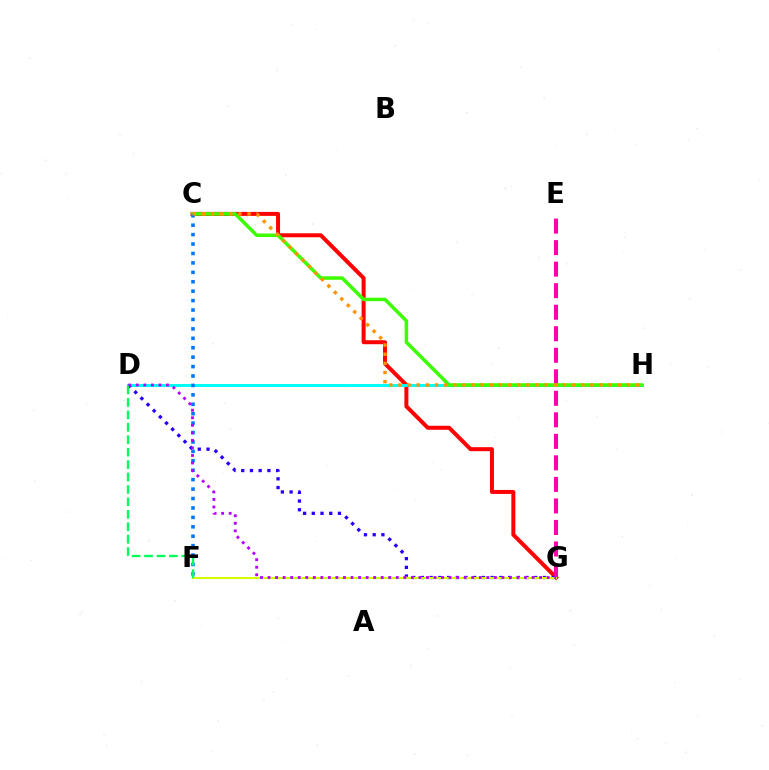{('C', 'G'): [{'color': '#ff0000', 'line_style': 'solid', 'thickness': 2.87}], ('E', 'G'): [{'color': '#ff00ac', 'line_style': 'dashed', 'thickness': 2.92}], ('D', 'H'): [{'color': '#00fff6', 'line_style': 'solid', 'thickness': 2.16}], ('C', 'H'): [{'color': '#3dff00', 'line_style': 'solid', 'thickness': 2.53}, {'color': '#ff9400', 'line_style': 'dotted', 'thickness': 2.48}], ('C', 'F'): [{'color': '#0074ff', 'line_style': 'dotted', 'thickness': 2.56}], ('D', 'G'): [{'color': '#2500ff', 'line_style': 'dotted', 'thickness': 2.37}, {'color': '#b900ff', 'line_style': 'dotted', 'thickness': 2.05}], ('F', 'G'): [{'color': '#d1ff00', 'line_style': 'solid', 'thickness': 1.5}], ('D', 'F'): [{'color': '#00ff5c', 'line_style': 'dashed', 'thickness': 1.69}]}